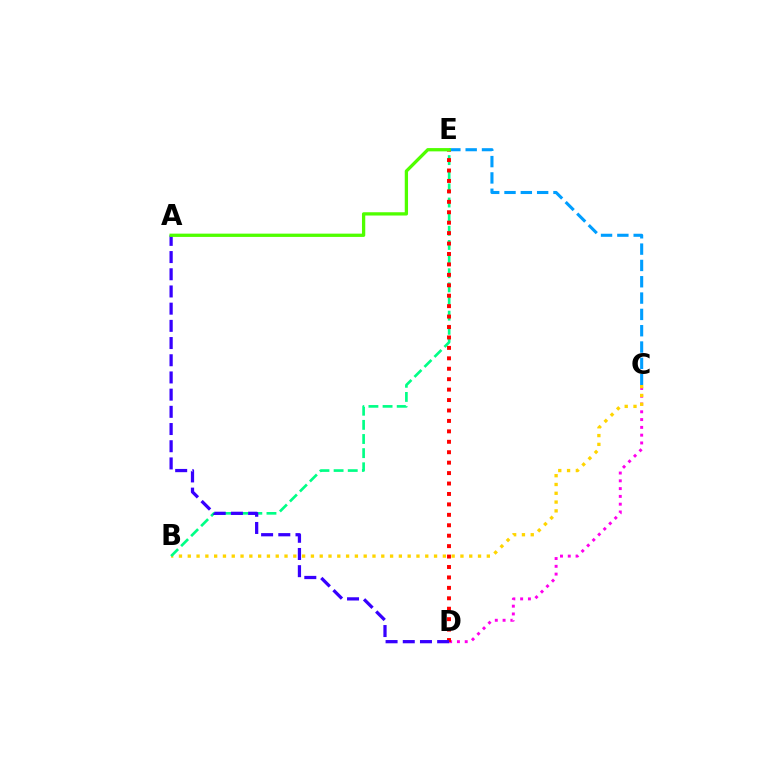{('C', 'D'): [{'color': '#ff00ed', 'line_style': 'dotted', 'thickness': 2.12}], ('B', 'C'): [{'color': '#ffd500', 'line_style': 'dotted', 'thickness': 2.39}], ('B', 'E'): [{'color': '#00ff86', 'line_style': 'dashed', 'thickness': 1.92}], ('C', 'E'): [{'color': '#009eff', 'line_style': 'dashed', 'thickness': 2.22}], ('D', 'E'): [{'color': '#ff0000', 'line_style': 'dotted', 'thickness': 2.83}], ('A', 'D'): [{'color': '#3700ff', 'line_style': 'dashed', 'thickness': 2.34}], ('A', 'E'): [{'color': '#4fff00', 'line_style': 'solid', 'thickness': 2.36}]}